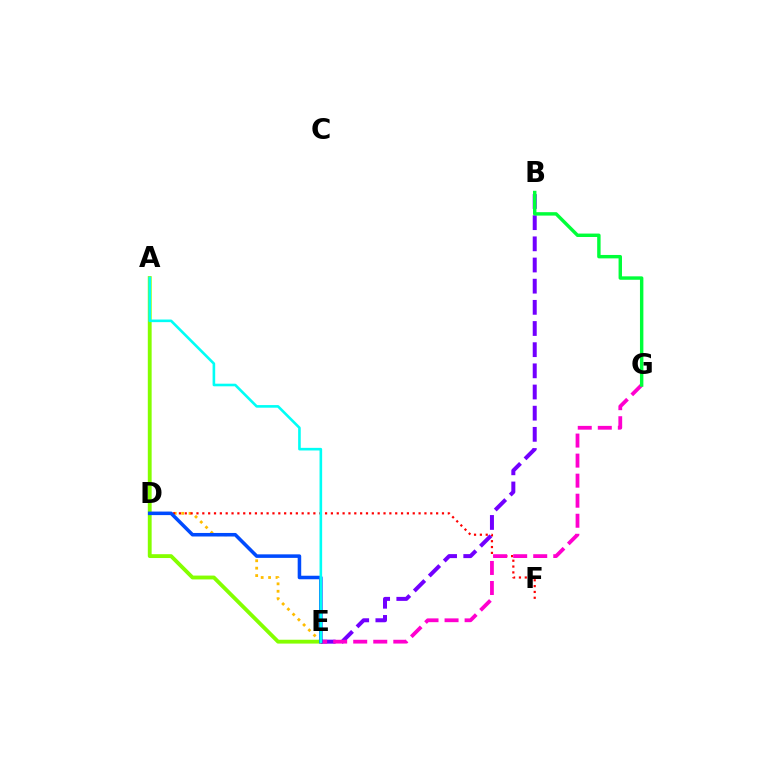{('D', 'E'): [{'color': '#ffbd00', 'line_style': 'dotted', 'thickness': 2.01}, {'color': '#004bff', 'line_style': 'solid', 'thickness': 2.55}], ('D', 'F'): [{'color': '#ff0000', 'line_style': 'dotted', 'thickness': 1.59}], ('B', 'E'): [{'color': '#7200ff', 'line_style': 'dashed', 'thickness': 2.88}], ('A', 'E'): [{'color': '#84ff00', 'line_style': 'solid', 'thickness': 2.77}, {'color': '#00fff6', 'line_style': 'solid', 'thickness': 1.88}], ('E', 'G'): [{'color': '#ff00cf', 'line_style': 'dashed', 'thickness': 2.72}], ('B', 'G'): [{'color': '#00ff39', 'line_style': 'solid', 'thickness': 2.46}]}